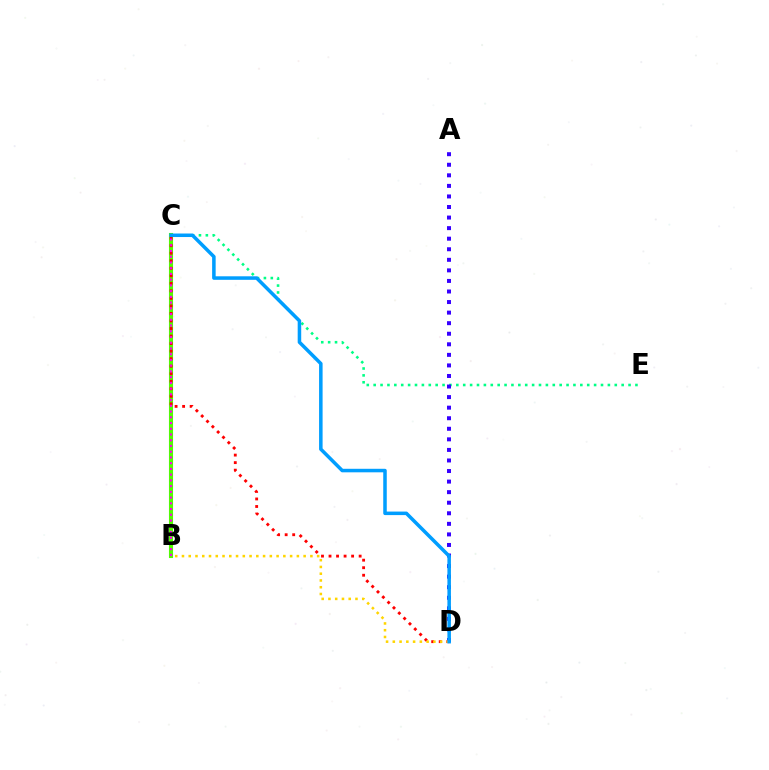{('C', 'E'): [{'color': '#00ff86', 'line_style': 'dotted', 'thickness': 1.87}], ('A', 'D'): [{'color': '#3700ff', 'line_style': 'dotted', 'thickness': 2.87}], ('B', 'C'): [{'color': '#4fff00', 'line_style': 'solid', 'thickness': 2.95}, {'color': '#ff00ed', 'line_style': 'dotted', 'thickness': 1.56}], ('C', 'D'): [{'color': '#ff0000', 'line_style': 'dotted', 'thickness': 2.05}, {'color': '#009eff', 'line_style': 'solid', 'thickness': 2.54}], ('B', 'D'): [{'color': '#ffd500', 'line_style': 'dotted', 'thickness': 1.84}]}